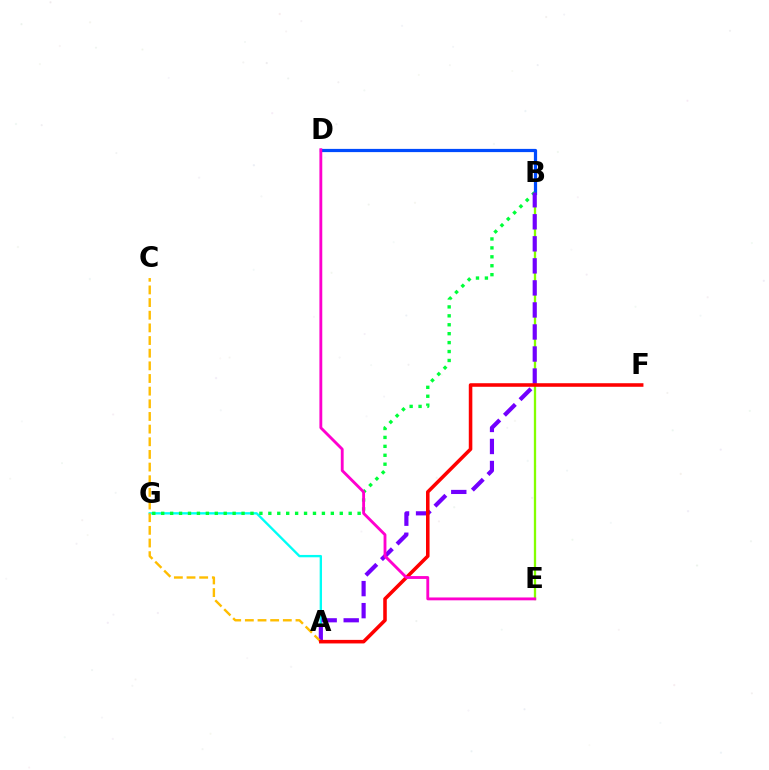{('B', 'E'): [{'color': '#84ff00', 'line_style': 'solid', 'thickness': 1.66}], ('B', 'D'): [{'color': '#004bff', 'line_style': 'solid', 'thickness': 2.31}], ('A', 'G'): [{'color': '#00fff6', 'line_style': 'solid', 'thickness': 1.69}], ('B', 'G'): [{'color': '#00ff39', 'line_style': 'dotted', 'thickness': 2.43}], ('A', 'B'): [{'color': '#7200ff', 'line_style': 'dashed', 'thickness': 2.99}], ('A', 'C'): [{'color': '#ffbd00', 'line_style': 'dashed', 'thickness': 1.72}], ('A', 'F'): [{'color': '#ff0000', 'line_style': 'solid', 'thickness': 2.56}], ('D', 'E'): [{'color': '#ff00cf', 'line_style': 'solid', 'thickness': 2.05}]}